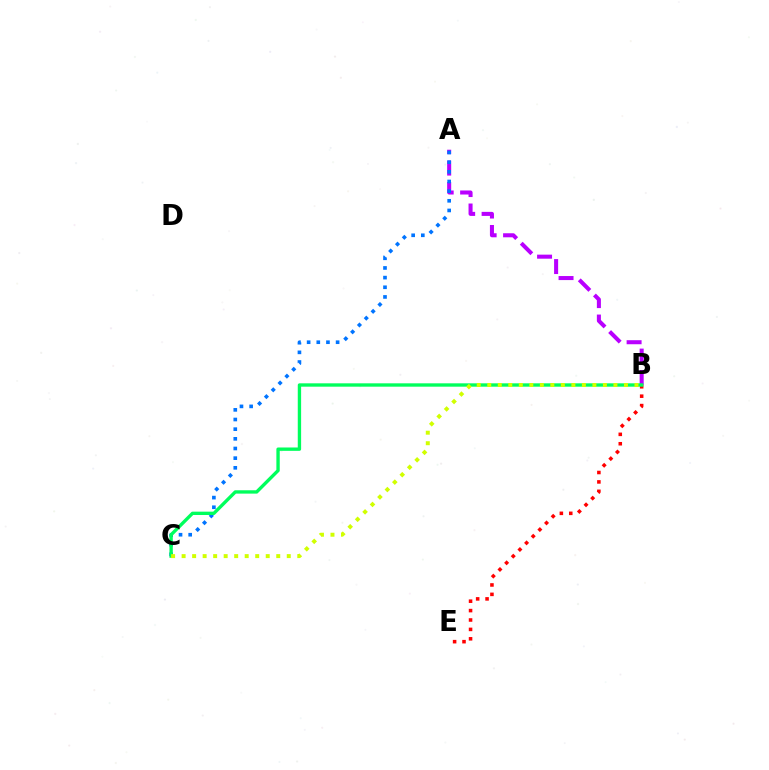{('A', 'B'): [{'color': '#b900ff', 'line_style': 'dashed', 'thickness': 2.91}], ('B', 'E'): [{'color': '#ff0000', 'line_style': 'dotted', 'thickness': 2.56}], ('A', 'C'): [{'color': '#0074ff', 'line_style': 'dotted', 'thickness': 2.62}], ('B', 'C'): [{'color': '#00ff5c', 'line_style': 'solid', 'thickness': 2.42}, {'color': '#d1ff00', 'line_style': 'dotted', 'thickness': 2.86}]}